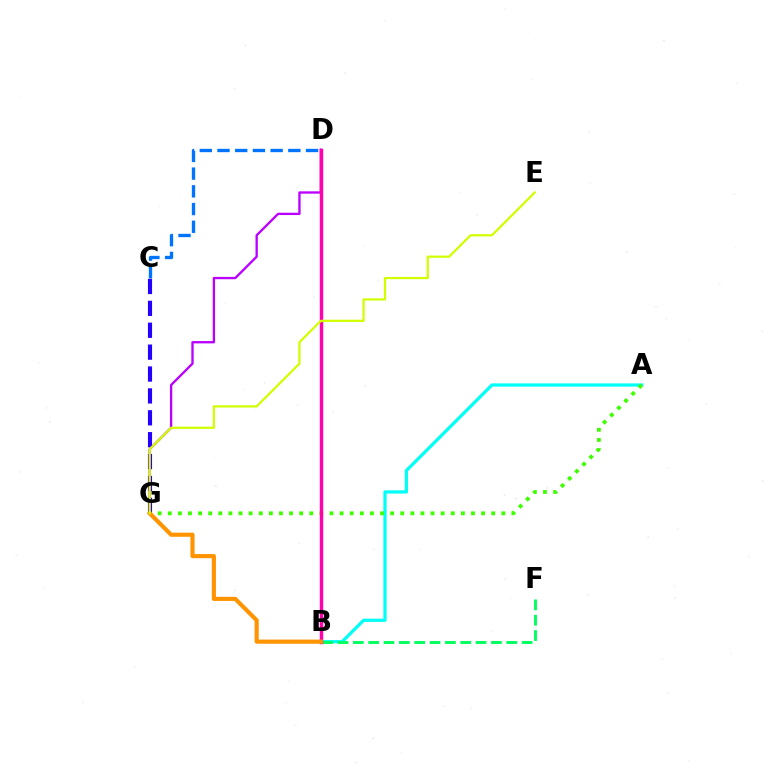{('A', 'B'): [{'color': '#00fff6', 'line_style': 'solid', 'thickness': 2.32}], ('C', 'G'): [{'color': '#2500ff', 'line_style': 'dashed', 'thickness': 2.97}], ('B', 'F'): [{'color': '#00ff5c', 'line_style': 'dashed', 'thickness': 2.08}], ('B', 'D'): [{'color': '#ff0000', 'line_style': 'dotted', 'thickness': 1.86}, {'color': '#ff00ac', 'line_style': 'solid', 'thickness': 2.48}], ('A', 'G'): [{'color': '#3dff00', 'line_style': 'dotted', 'thickness': 2.75}], ('D', 'G'): [{'color': '#b900ff', 'line_style': 'solid', 'thickness': 1.68}], ('B', 'G'): [{'color': '#ff9400', 'line_style': 'solid', 'thickness': 2.98}], ('E', 'G'): [{'color': '#d1ff00', 'line_style': 'solid', 'thickness': 1.61}], ('C', 'D'): [{'color': '#0074ff', 'line_style': 'dashed', 'thickness': 2.41}]}